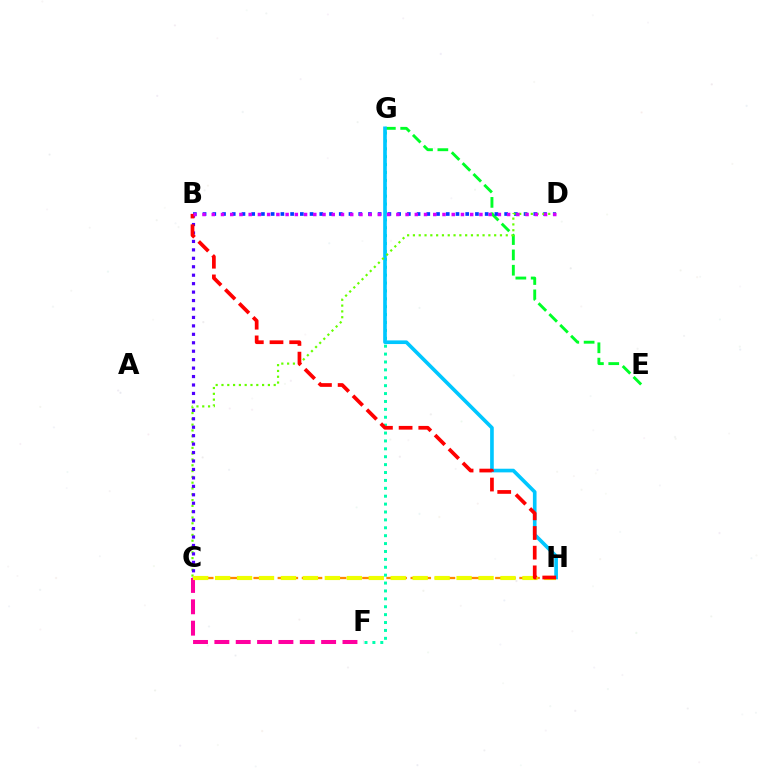{('E', 'G'): [{'color': '#00ff27', 'line_style': 'dashed', 'thickness': 2.08}], ('F', 'G'): [{'color': '#00ffaf', 'line_style': 'dotted', 'thickness': 2.15}], ('G', 'H'): [{'color': '#00c7ff', 'line_style': 'solid', 'thickness': 2.63}], ('C', 'H'): [{'color': '#ff8800', 'line_style': 'dashed', 'thickness': 1.64}, {'color': '#eeff00', 'line_style': 'dashed', 'thickness': 2.98}], ('B', 'D'): [{'color': '#003fff', 'line_style': 'dotted', 'thickness': 2.64}, {'color': '#d600ff', 'line_style': 'dotted', 'thickness': 2.51}], ('C', 'D'): [{'color': '#66ff00', 'line_style': 'dotted', 'thickness': 1.58}], ('B', 'C'): [{'color': '#4f00ff', 'line_style': 'dotted', 'thickness': 2.29}], ('C', 'F'): [{'color': '#ff00a0', 'line_style': 'dashed', 'thickness': 2.9}], ('B', 'H'): [{'color': '#ff0000', 'line_style': 'dashed', 'thickness': 2.67}]}